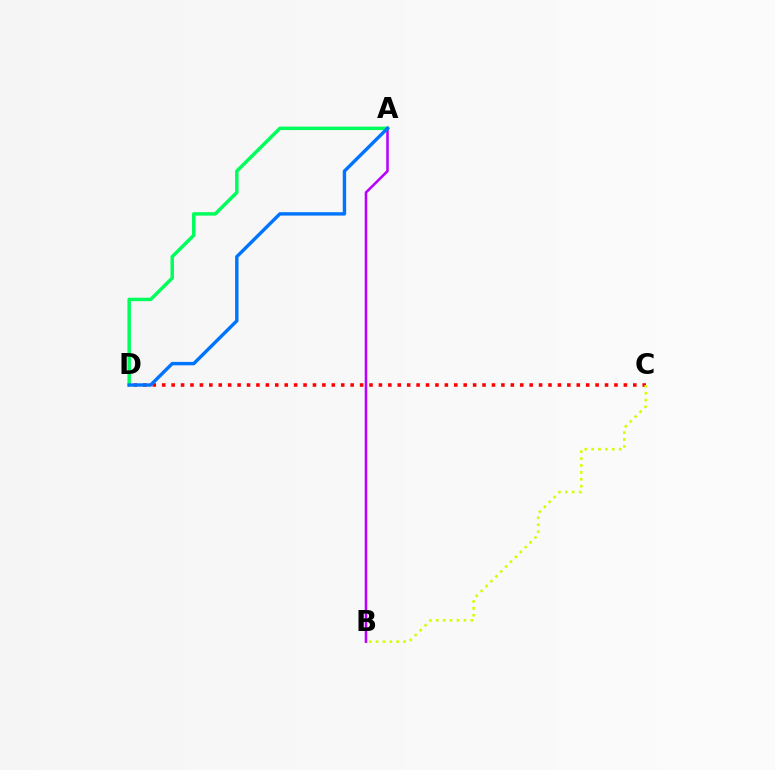{('C', 'D'): [{'color': '#ff0000', 'line_style': 'dotted', 'thickness': 2.56}], ('A', 'B'): [{'color': '#b900ff', 'line_style': 'solid', 'thickness': 1.83}], ('A', 'D'): [{'color': '#00ff5c', 'line_style': 'solid', 'thickness': 2.5}, {'color': '#0074ff', 'line_style': 'solid', 'thickness': 2.44}], ('B', 'C'): [{'color': '#d1ff00', 'line_style': 'dotted', 'thickness': 1.88}]}